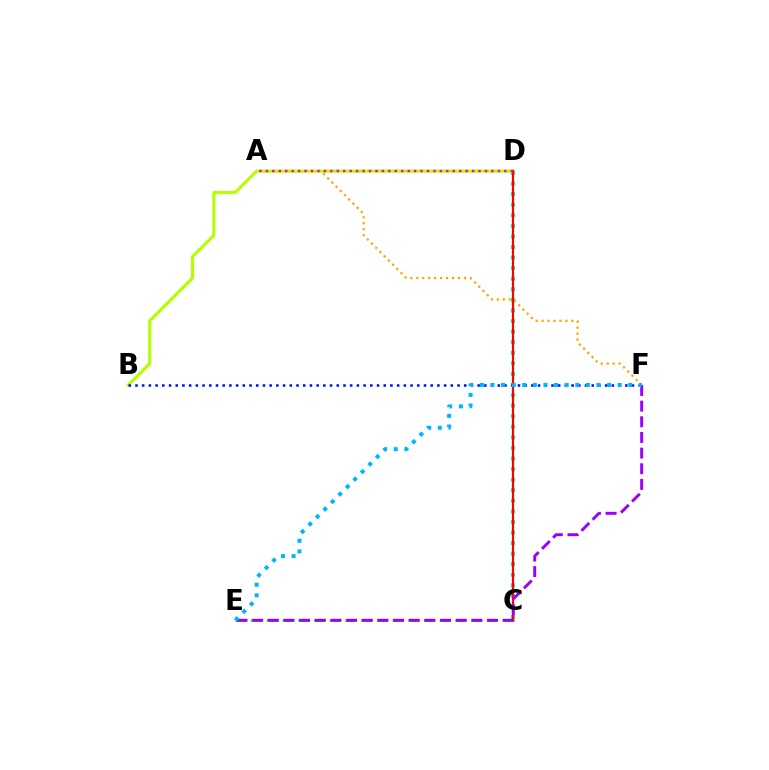{('A', 'F'): [{'color': '#ffa500', 'line_style': 'dotted', 'thickness': 1.62}], ('B', 'D'): [{'color': '#b3ff00', 'line_style': 'solid', 'thickness': 2.24}], ('C', 'E'): [{'color': '#08ff00', 'line_style': 'dashed', 'thickness': 2.14}], ('C', 'D'): [{'color': '#00ff9d', 'line_style': 'dotted', 'thickness': 2.87}, {'color': '#ff0000', 'line_style': 'solid', 'thickness': 1.6}], ('B', 'F'): [{'color': '#0010ff', 'line_style': 'dotted', 'thickness': 1.82}], ('E', 'F'): [{'color': '#9b00ff', 'line_style': 'dashed', 'thickness': 2.13}, {'color': '#00b5ff', 'line_style': 'dotted', 'thickness': 2.88}], ('A', 'D'): [{'color': '#ff00bd', 'line_style': 'dotted', 'thickness': 1.75}]}